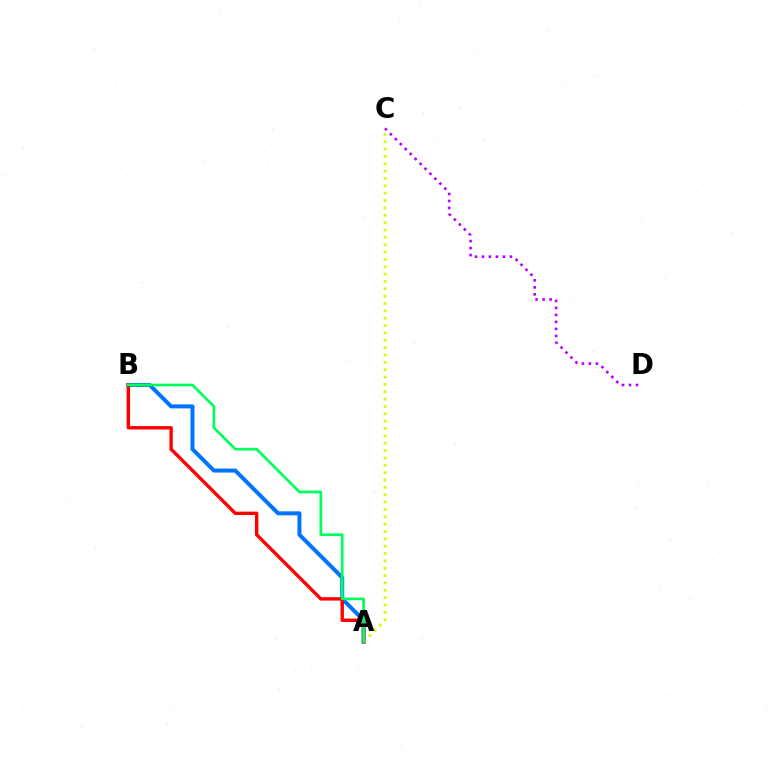{('C', 'D'): [{'color': '#b900ff', 'line_style': 'dotted', 'thickness': 1.9}], ('A', 'B'): [{'color': '#0074ff', 'line_style': 'solid', 'thickness': 2.88}, {'color': '#ff0000', 'line_style': 'solid', 'thickness': 2.44}, {'color': '#00ff5c', 'line_style': 'solid', 'thickness': 1.93}], ('A', 'C'): [{'color': '#d1ff00', 'line_style': 'dotted', 'thickness': 2.0}]}